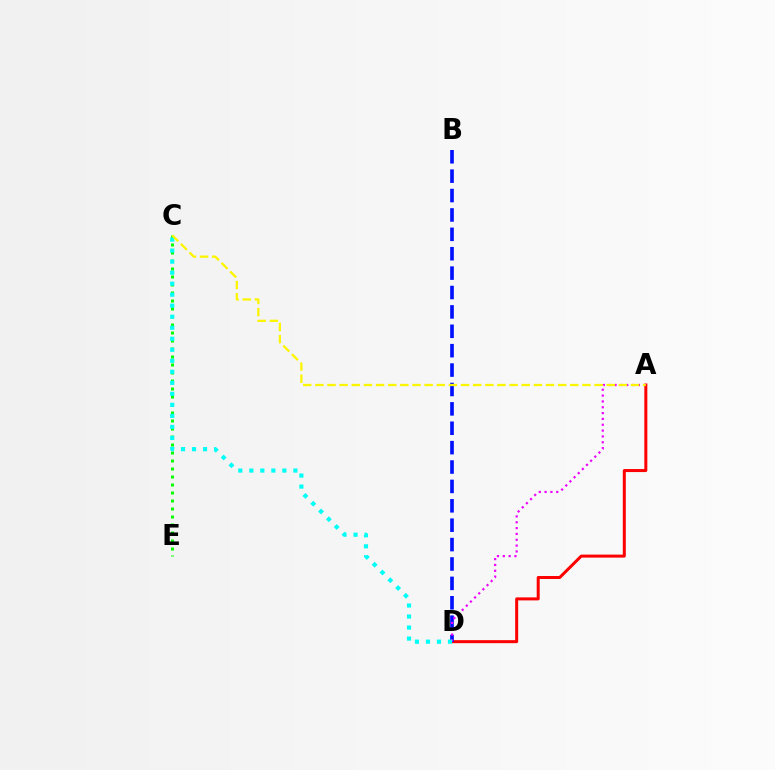{('A', 'D'): [{'color': '#ff0000', 'line_style': 'solid', 'thickness': 2.17}, {'color': '#ee00ff', 'line_style': 'dotted', 'thickness': 1.59}], ('B', 'D'): [{'color': '#0010ff', 'line_style': 'dashed', 'thickness': 2.63}], ('C', 'E'): [{'color': '#08ff00', 'line_style': 'dotted', 'thickness': 2.17}], ('C', 'D'): [{'color': '#00fff6', 'line_style': 'dotted', 'thickness': 2.99}], ('A', 'C'): [{'color': '#fcf500', 'line_style': 'dashed', 'thickness': 1.65}]}